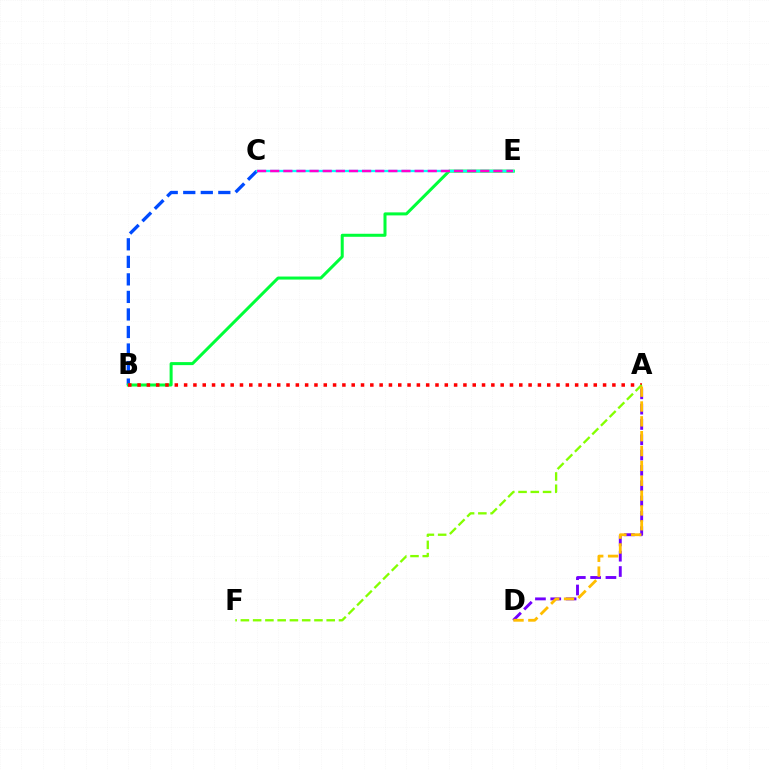{('B', 'C'): [{'color': '#004bff', 'line_style': 'dashed', 'thickness': 2.38}], ('A', 'D'): [{'color': '#7200ff', 'line_style': 'dashed', 'thickness': 2.08}, {'color': '#ffbd00', 'line_style': 'dashed', 'thickness': 2.02}], ('B', 'E'): [{'color': '#00ff39', 'line_style': 'solid', 'thickness': 2.18}], ('A', 'B'): [{'color': '#ff0000', 'line_style': 'dotted', 'thickness': 2.53}], ('A', 'F'): [{'color': '#84ff00', 'line_style': 'dashed', 'thickness': 1.67}], ('C', 'E'): [{'color': '#00fff6', 'line_style': 'solid', 'thickness': 1.68}, {'color': '#ff00cf', 'line_style': 'dashed', 'thickness': 1.78}]}